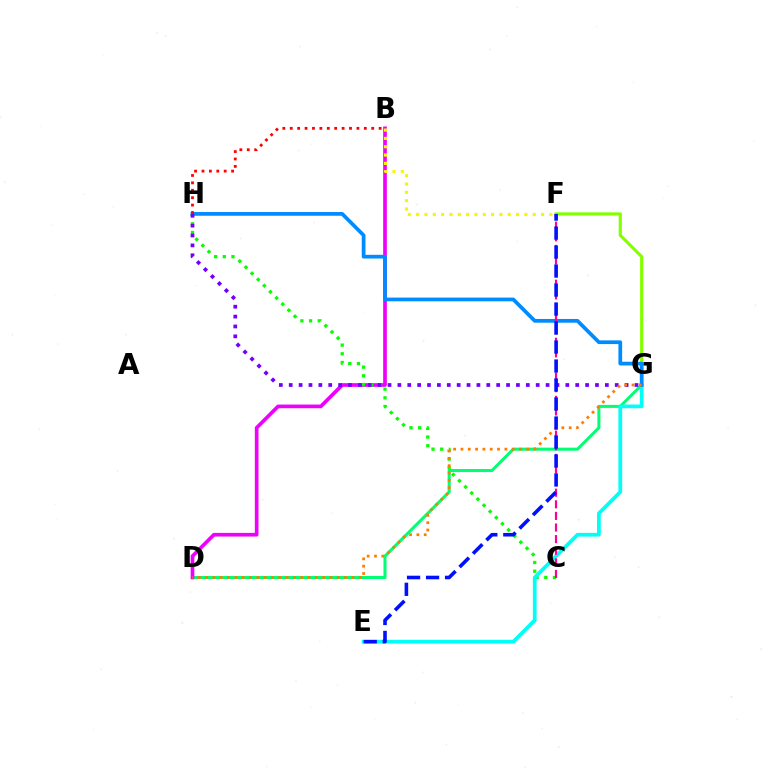{('D', 'G'): [{'color': '#00ff74', 'line_style': 'solid', 'thickness': 2.19}, {'color': '#ff7c00', 'line_style': 'dotted', 'thickness': 1.99}], ('B', 'D'): [{'color': '#ee00ff', 'line_style': 'solid', 'thickness': 2.65}], ('C', 'H'): [{'color': '#08ff00', 'line_style': 'dotted', 'thickness': 2.36}], ('E', 'G'): [{'color': '#00fff6', 'line_style': 'solid', 'thickness': 2.7}], ('F', 'G'): [{'color': '#84ff00', 'line_style': 'solid', 'thickness': 2.25}], ('G', 'H'): [{'color': '#008cff', 'line_style': 'solid', 'thickness': 2.68}, {'color': '#7200ff', 'line_style': 'dotted', 'thickness': 2.68}], ('B', 'H'): [{'color': '#ff0000', 'line_style': 'dotted', 'thickness': 2.01}], ('C', 'F'): [{'color': '#ff0094', 'line_style': 'dashed', 'thickness': 1.58}], ('E', 'F'): [{'color': '#0010ff', 'line_style': 'dashed', 'thickness': 2.58}], ('B', 'F'): [{'color': '#fcf500', 'line_style': 'dotted', 'thickness': 2.26}]}